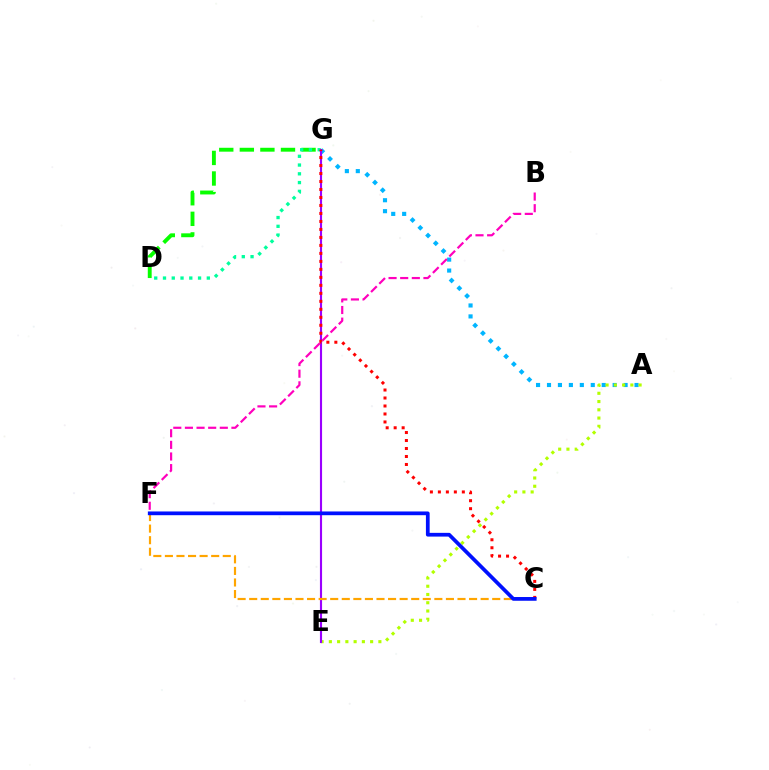{('A', 'G'): [{'color': '#00b5ff', 'line_style': 'dotted', 'thickness': 2.97}], ('D', 'G'): [{'color': '#08ff00', 'line_style': 'dashed', 'thickness': 2.79}, {'color': '#00ff9d', 'line_style': 'dotted', 'thickness': 2.38}], ('A', 'E'): [{'color': '#b3ff00', 'line_style': 'dotted', 'thickness': 2.24}], ('E', 'G'): [{'color': '#9b00ff', 'line_style': 'solid', 'thickness': 1.54}], ('C', 'F'): [{'color': '#ffa500', 'line_style': 'dashed', 'thickness': 1.57}, {'color': '#0010ff', 'line_style': 'solid', 'thickness': 2.69}], ('C', 'G'): [{'color': '#ff0000', 'line_style': 'dotted', 'thickness': 2.17}], ('B', 'F'): [{'color': '#ff00bd', 'line_style': 'dashed', 'thickness': 1.58}]}